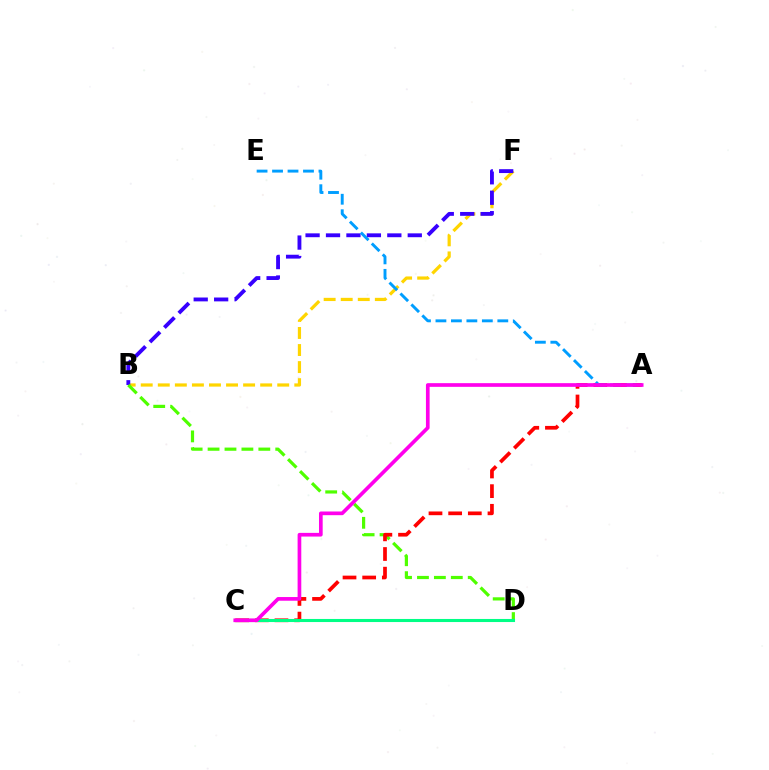{('B', 'F'): [{'color': '#ffd500', 'line_style': 'dashed', 'thickness': 2.32}, {'color': '#3700ff', 'line_style': 'dashed', 'thickness': 2.78}], ('B', 'D'): [{'color': '#4fff00', 'line_style': 'dashed', 'thickness': 2.3}], ('A', 'C'): [{'color': '#ff0000', 'line_style': 'dashed', 'thickness': 2.67}, {'color': '#ff00ed', 'line_style': 'solid', 'thickness': 2.65}], ('C', 'D'): [{'color': '#00ff86', 'line_style': 'solid', 'thickness': 2.21}], ('A', 'E'): [{'color': '#009eff', 'line_style': 'dashed', 'thickness': 2.1}]}